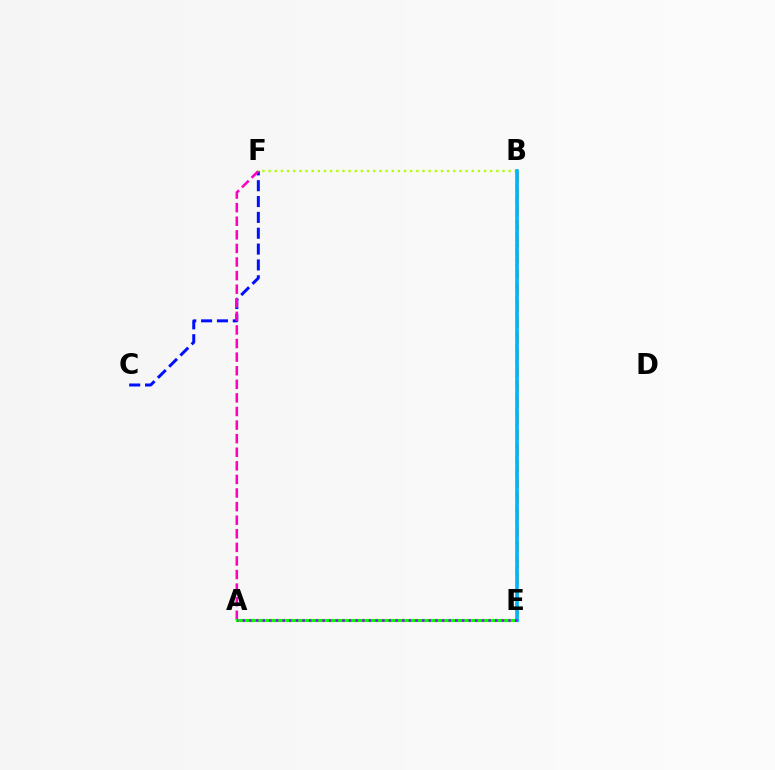{('C', 'F'): [{'color': '#0010ff', 'line_style': 'dashed', 'thickness': 2.15}], ('B', 'E'): [{'color': '#ffa500', 'line_style': 'dashed', 'thickness': 2.18}, {'color': '#ff0000', 'line_style': 'dashed', 'thickness': 1.68}, {'color': '#00b5ff', 'line_style': 'solid', 'thickness': 2.6}], ('A', 'F'): [{'color': '#ff00bd', 'line_style': 'dashed', 'thickness': 1.85}], ('A', 'E'): [{'color': '#00ff9d', 'line_style': 'dotted', 'thickness': 2.03}, {'color': '#08ff00', 'line_style': 'solid', 'thickness': 2.24}, {'color': '#9b00ff', 'line_style': 'dotted', 'thickness': 1.81}], ('B', 'F'): [{'color': '#b3ff00', 'line_style': 'dotted', 'thickness': 1.67}]}